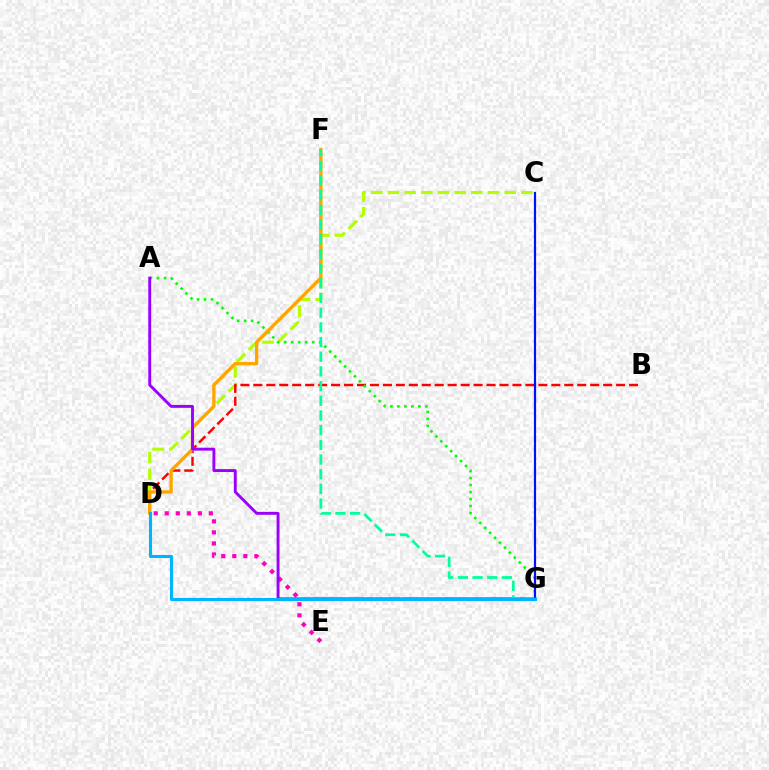{('C', 'D'): [{'color': '#b3ff00', 'line_style': 'dashed', 'thickness': 2.27}], ('B', 'D'): [{'color': '#ff0000', 'line_style': 'dashed', 'thickness': 1.76}], ('D', 'E'): [{'color': '#ff00bd', 'line_style': 'dotted', 'thickness': 3.0}], ('A', 'G'): [{'color': '#08ff00', 'line_style': 'dotted', 'thickness': 1.9}, {'color': '#9b00ff', 'line_style': 'solid', 'thickness': 2.09}], ('C', 'G'): [{'color': '#0010ff', 'line_style': 'solid', 'thickness': 1.57}], ('D', 'F'): [{'color': '#ffa500', 'line_style': 'solid', 'thickness': 2.4}], ('F', 'G'): [{'color': '#00ff9d', 'line_style': 'dashed', 'thickness': 1.99}], ('D', 'G'): [{'color': '#00b5ff', 'line_style': 'solid', 'thickness': 2.23}]}